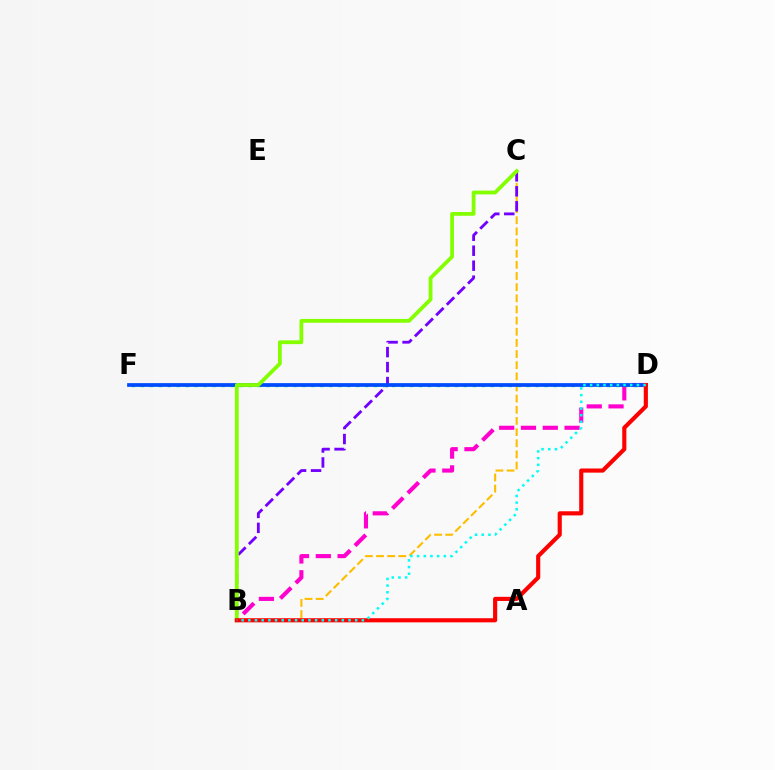{('B', 'C'): [{'color': '#ffbd00', 'line_style': 'dashed', 'thickness': 1.51}, {'color': '#7200ff', 'line_style': 'dashed', 'thickness': 2.03}, {'color': '#84ff00', 'line_style': 'solid', 'thickness': 2.73}], ('B', 'D'): [{'color': '#ff00cf', 'line_style': 'dashed', 'thickness': 2.96}, {'color': '#ff0000', 'line_style': 'solid', 'thickness': 2.97}, {'color': '#00fff6', 'line_style': 'dotted', 'thickness': 1.81}], ('D', 'F'): [{'color': '#00ff39', 'line_style': 'dotted', 'thickness': 2.44}, {'color': '#004bff', 'line_style': 'solid', 'thickness': 2.68}]}